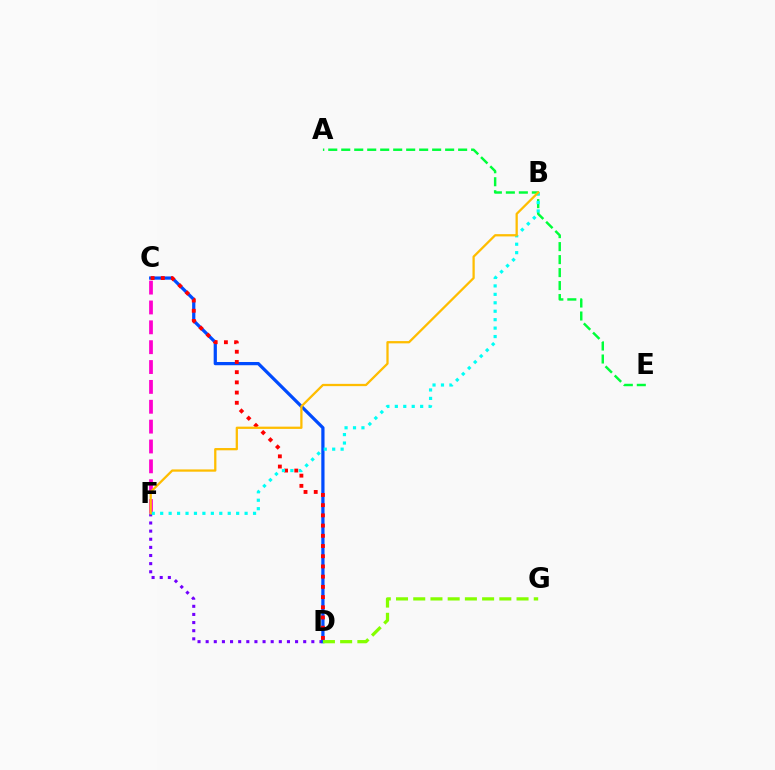{('D', 'F'): [{'color': '#7200ff', 'line_style': 'dotted', 'thickness': 2.21}], ('C', 'D'): [{'color': '#004bff', 'line_style': 'solid', 'thickness': 2.32}, {'color': '#ff0000', 'line_style': 'dotted', 'thickness': 2.77}], ('A', 'E'): [{'color': '#00ff39', 'line_style': 'dashed', 'thickness': 1.76}], ('C', 'F'): [{'color': '#ff00cf', 'line_style': 'dashed', 'thickness': 2.7}], ('D', 'G'): [{'color': '#84ff00', 'line_style': 'dashed', 'thickness': 2.34}], ('B', 'F'): [{'color': '#00fff6', 'line_style': 'dotted', 'thickness': 2.29}, {'color': '#ffbd00', 'line_style': 'solid', 'thickness': 1.64}]}